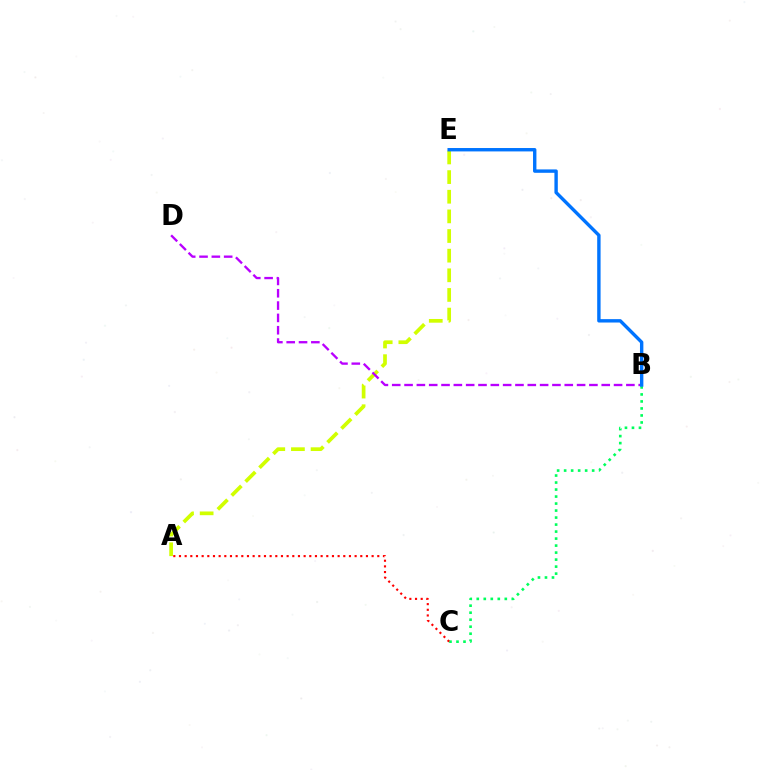{('A', 'E'): [{'color': '#d1ff00', 'line_style': 'dashed', 'thickness': 2.67}], ('B', 'D'): [{'color': '#b900ff', 'line_style': 'dashed', 'thickness': 1.67}], ('B', 'C'): [{'color': '#00ff5c', 'line_style': 'dotted', 'thickness': 1.9}], ('B', 'E'): [{'color': '#0074ff', 'line_style': 'solid', 'thickness': 2.44}], ('A', 'C'): [{'color': '#ff0000', 'line_style': 'dotted', 'thickness': 1.54}]}